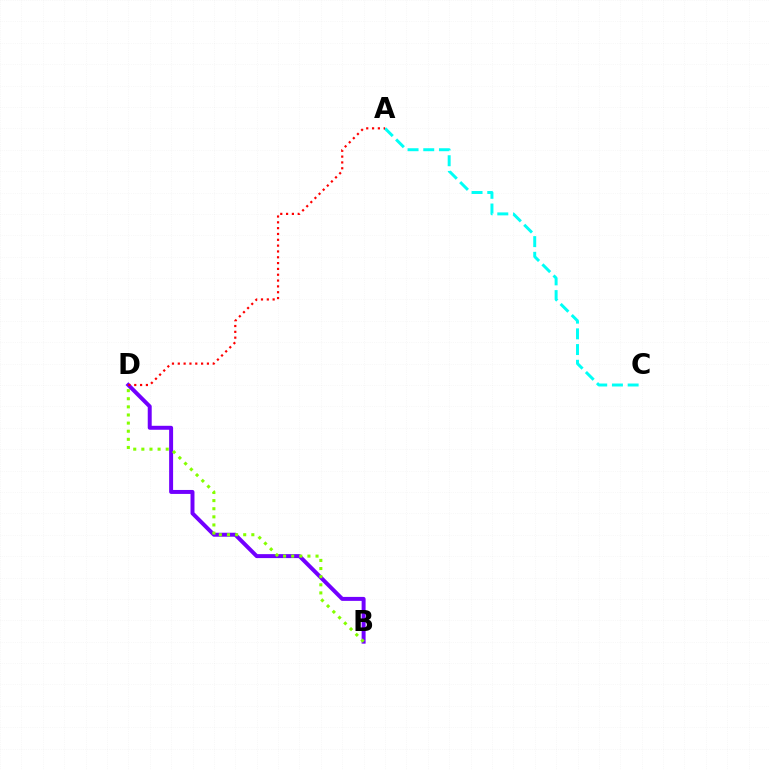{('A', 'C'): [{'color': '#00fff6', 'line_style': 'dashed', 'thickness': 2.13}], ('B', 'D'): [{'color': '#7200ff', 'line_style': 'solid', 'thickness': 2.85}, {'color': '#84ff00', 'line_style': 'dotted', 'thickness': 2.21}], ('A', 'D'): [{'color': '#ff0000', 'line_style': 'dotted', 'thickness': 1.58}]}